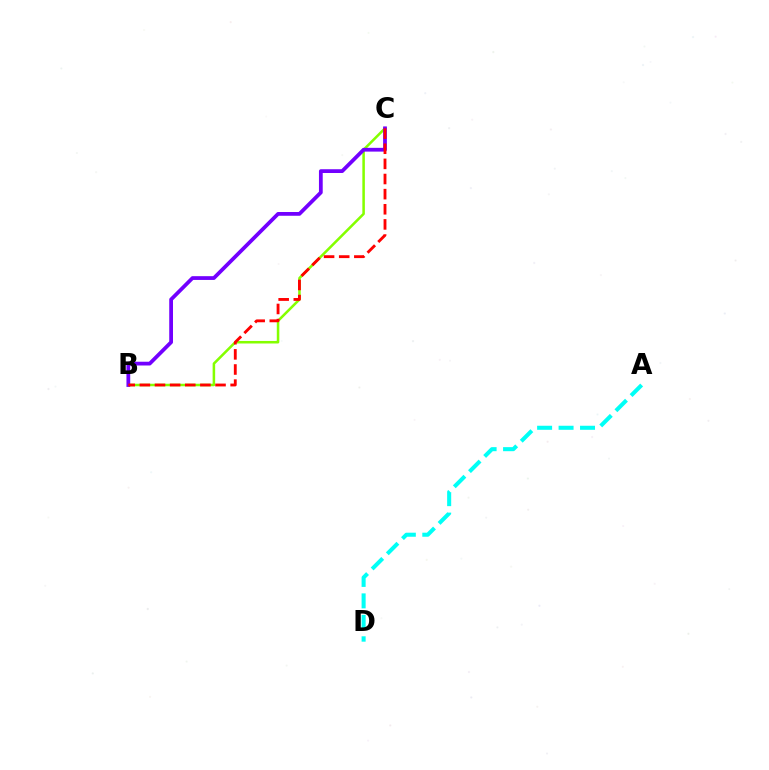{('B', 'C'): [{'color': '#84ff00', 'line_style': 'solid', 'thickness': 1.82}, {'color': '#7200ff', 'line_style': 'solid', 'thickness': 2.71}, {'color': '#ff0000', 'line_style': 'dashed', 'thickness': 2.06}], ('A', 'D'): [{'color': '#00fff6', 'line_style': 'dashed', 'thickness': 2.91}]}